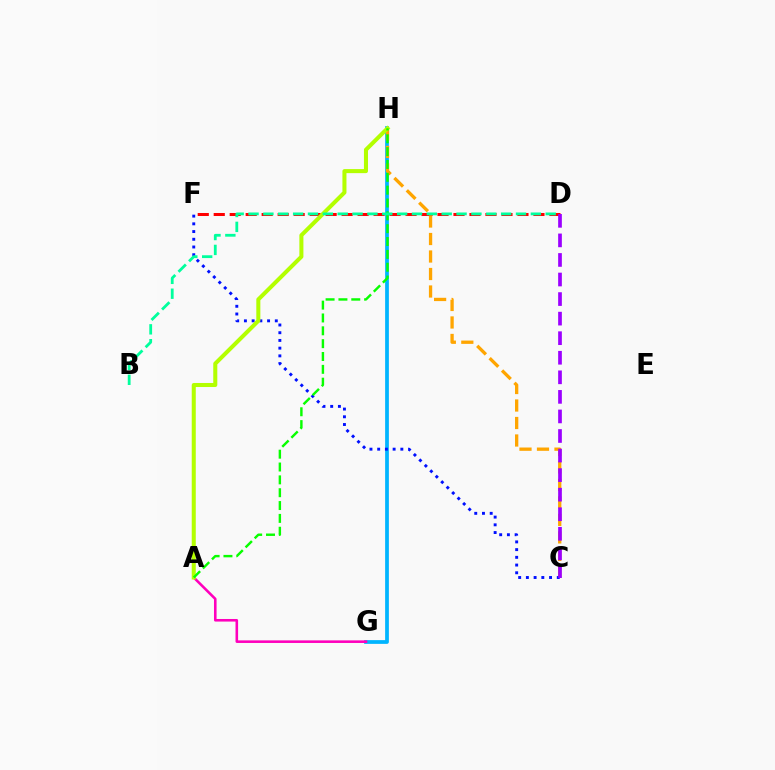{('G', 'H'): [{'color': '#00b5ff', 'line_style': 'solid', 'thickness': 2.69}], ('D', 'F'): [{'color': '#ff0000', 'line_style': 'dashed', 'thickness': 2.17}], ('C', 'H'): [{'color': '#ffa500', 'line_style': 'dashed', 'thickness': 2.38}], ('C', 'F'): [{'color': '#0010ff', 'line_style': 'dotted', 'thickness': 2.1}], ('C', 'D'): [{'color': '#9b00ff', 'line_style': 'dashed', 'thickness': 2.66}], ('A', 'G'): [{'color': '#ff00bd', 'line_style': 'solid', 'thickness': 1.86}], ('A', 'H'): [{'color': '#b3ff00', 'line_style': 'solid', 'thickness': 2.91}, {'color': '#08ff00', 'line_style': 'dashed', 'thickness': 1.74}], ('B', 'D'): [{'color': '#00ff9d', 'line_style': 'dashed', 'thickness': 2.02}]}